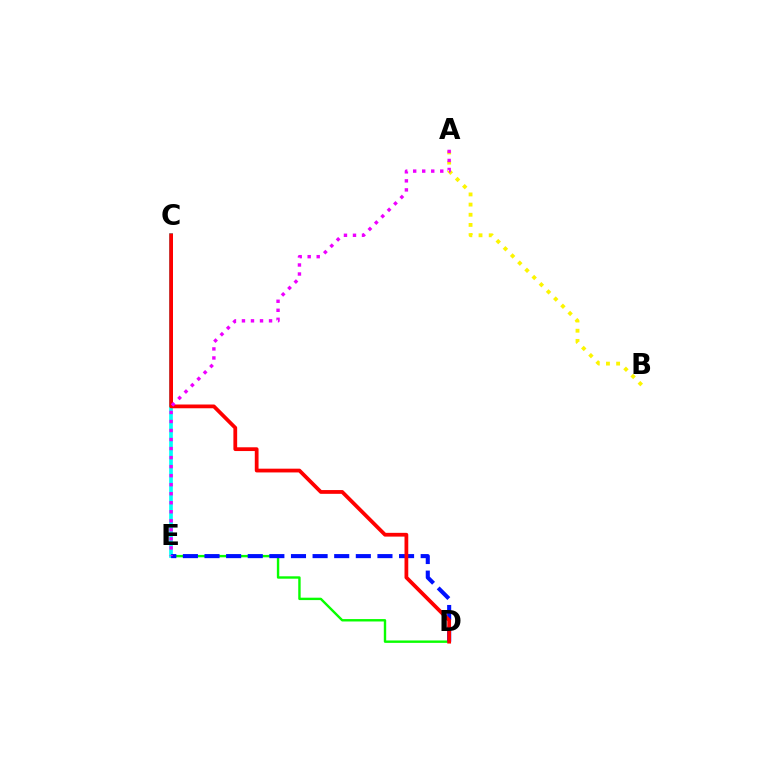{('A', 'B'): [{'color': '#fcf500', 'line_style': 'dotted', 'thickness': 2.76}], ('D', 'E'): [{'color': '#08ff00', 'line_style': 'solid', 'thickness': 1.73}, {'color': '#0010ff', 'line_style': 'dashed', 'thickness': 2.94}], ('C', 'E'): [{'color': '#00fff6', 'line_style': 'solid', 'thickness': 2.64}], ('C', 'D'): [{'color': '#ff0000', 'line_style': 'solid', 'thickness': 2.71}], ('A', 'E'): [{'color': '#ee00ff', 'line_style': 'dotted', 'thickness': 2.45}]}